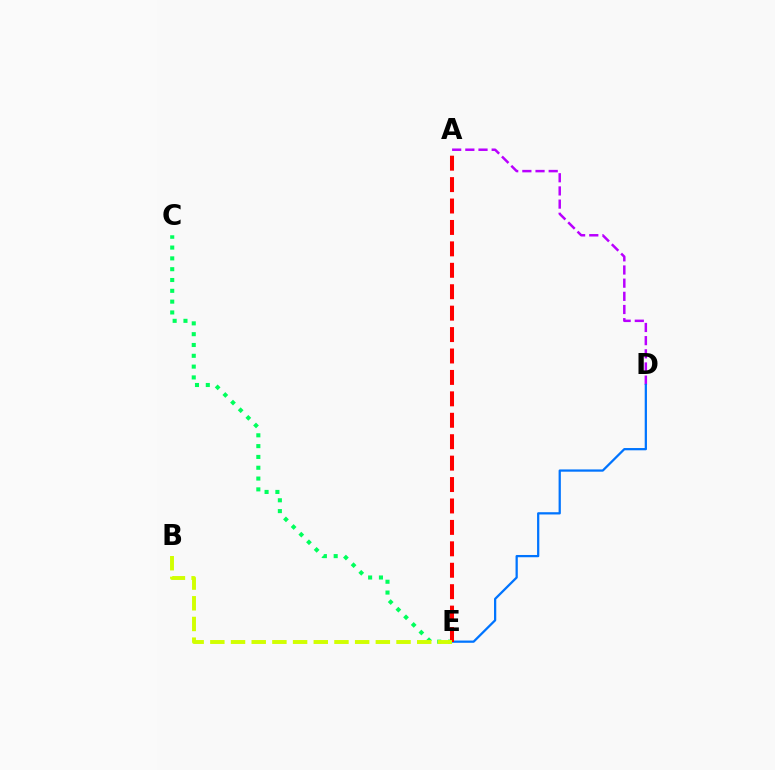{('C', 'E'): [{'color': '#00ff5c', 'line_style': 'dotted', 'thickness': 2.94}], ('A', 'D'): [{'color': '#b900ff', 'line_style': 'dashed', 'thickness': 1.79}], ('D', 'E'): [{'color': '#0074ff', 'line_style': 'solid', 'thickness': 1.62}], ('A', 'E'): [{'color': '#ff0000', 'line_style': 'dashed', 'thickness': 2.91}], ('B', 'E'): [{'color': '#d1ff00', 'line_style': 'dashed', 'thickness': 2.81}]}